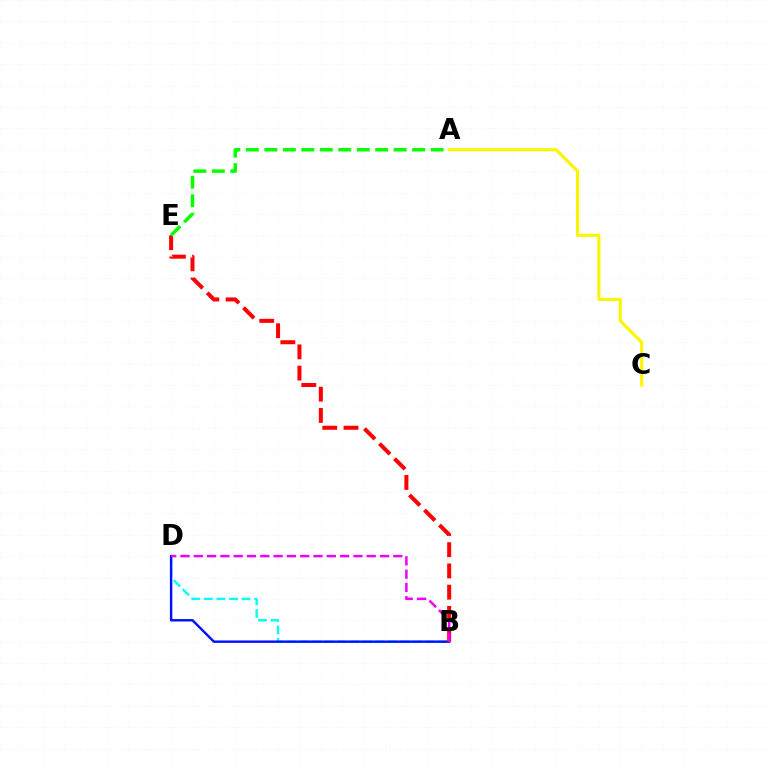{('B', 'D'): [{'color': '#00fff6', 'line_style': 'dashed', 'thickness': 1.71}, {'color': '#0010ff', 'line_style': 'solid', 'thickness': 1.74}, {'color': '#ee00ff', 'line_style': 'dashed', 'thickness': 1.81}], ('A', 'C'): [{'color': '#fcf500', 'line_style': 'solid', 'thickness': 2.25}], ('B', 'E'): [{'color': '#ff0000', 'line_style': 'dashed', 'thickness': 2.89}], ('A', 'E'): [{'color': '#08ff00', 'line_style': 'dashed', 'thickness': 2.51}]}